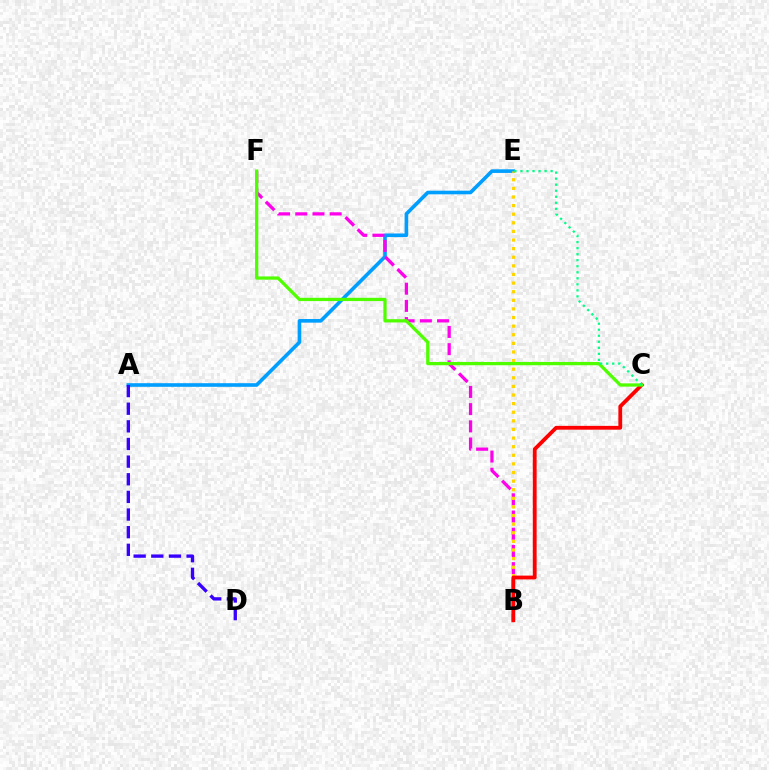{('A', 'E'): [{'color': '#009eff', 'line_style': 'solid', 'thickness': 2.61}], ('B', 'F'): [{'color': '#ff00ed', 'line_style': 'dashed', 'thickness': 2.34}], ('A', 'D'): [{'color': '#3700ff', 'line_style': 'dashed', 'thickness': 2.4}], ('B', 'E'): [{'color': '#ffd500', 'line_style': 'dotted', 'thickness': 2.34}], ('B', 'C'): [{'color': '#ff0000', 'line_style': 'solid', 'thickness': 2.74}], ('C', 'F'): [{'color': '#4fff00', 'line_style': 'solid', 'thickness': 2.35}], ('C', 'E'): [{'color': '#00ff86', 'line_style': 'dotted', 'thickness': 1.64}]}